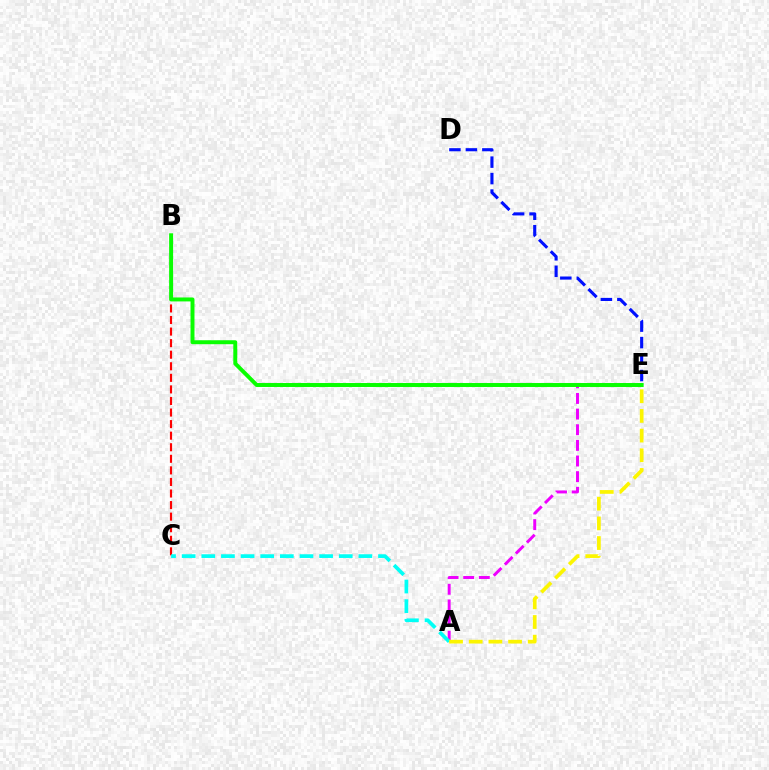{('A', 'E'): [{'color': '#ee00ff', 'line_style': 'dashed', 'thickness': 2.13}, {'color': '#fcf500', 'line_style': 'dashed', 'thickness': 2.67}], ('B', 'C'): [{'color': '#ff0000', 'line_style': 'dashed', 'thickness': 1.57}], ('A', 'C'): [{'color': '#00fff6', 'line_style': 'dashed', 'thickness': 2.67}], ('D', 'E'): [{'color': '#0010ff', 'line_style': 'dashed', 'thickness': 2.24}], ('B', 'E'): [{'color': '#08ff00', 'line_style': 'solid', 'thickness': 2.84}]}